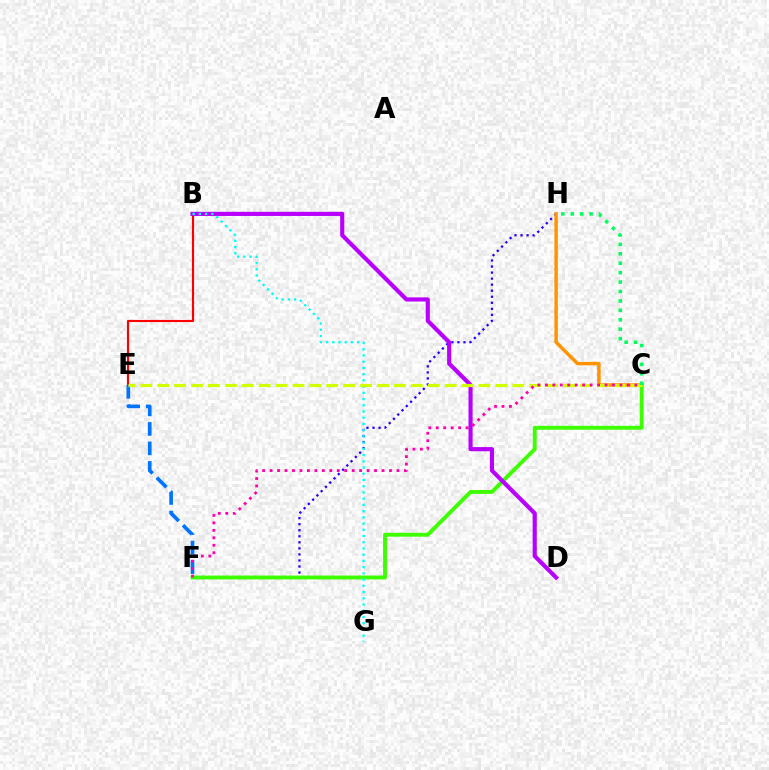{('B', 'E'): [{'color': '#ff0000', 'line_style': 'solid', 'thickness': 1.52}], ('F', 'H'): [{'color': '#2500ff', 'line_style': 'dotted', 'thickness': 1.64}], ('E', 'F'): [{'color': '#0074ff', 'line_style': 'dashed', 'thickness': 2.65}], ('C', 'H'): [{'color': '#ff9400', 'line_style': 'solid', 'thickness': 2.49}, {'color': '#00ff5c', 'line_style': 'dotted', 'thickness': 2.56}], ('C', 'F'): [{'color': '#3dff00', 'line_style': 'solid', 'thickness': 2.8}, {'color': '#ff00ac', 'line_style': 'dotted', 'thickness': 2.03}], ('B', 'D'): [{'color': '#b900ff', 'line_style': 'solid', 'thickness': 2.98}], ('B', 'G'): [{'color': '#00fff6', 'line_style': 'dotted', 'thickness': 1.69}], ('C', 'E'): [{'color': '#d1ff00', 'line_style': 'dashed', 'thickness': 2.3}]}